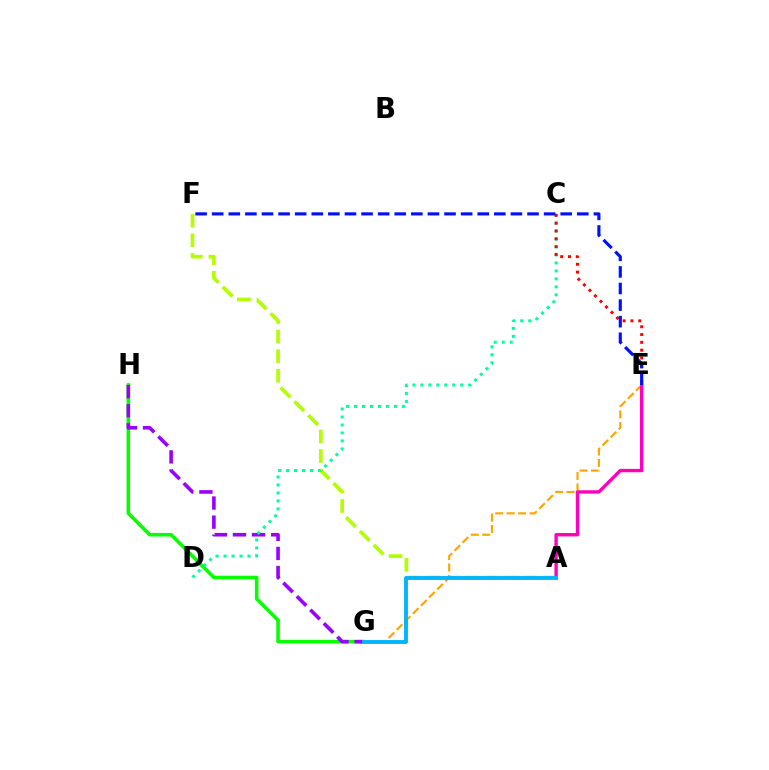{('G', 'H'): [{'color': '#08ff00', 'line_style': 'solid', 'thickness': 2.57}, {'color': '#9b00ff', 'line_style': 'dashed', 'thickness': 2.59}], ('A', 'F'): [{'color': '#b3ff00', 'line_style': 'dashed', 'thickness': 2.66}], ('C', 'D'): [{'color': '#00ff9d', 'line_style': 'dotted', 'thickness': 2.17}], ('E', 'G'): [{'color': '#ffa500', 'line_style': 'dashed', 'thickness': 1.56}], ('A', 'E'): [{'color': '#ff00bd', 'line_style': 'solid', 'thickness': 2.44}], ('A', 'G'): [{'color': '#00b5ff', 'line_style': 'solid', 'thickness': 2.79}], ('C', 'E'): [{'color': '#ff0000', 'line_style': 'dotted', 'thickness': 2.12}], ('E', 'F'): [{'color': '#0010ff', 'line_style': 'dashed', 'thickness': 2.25}]}